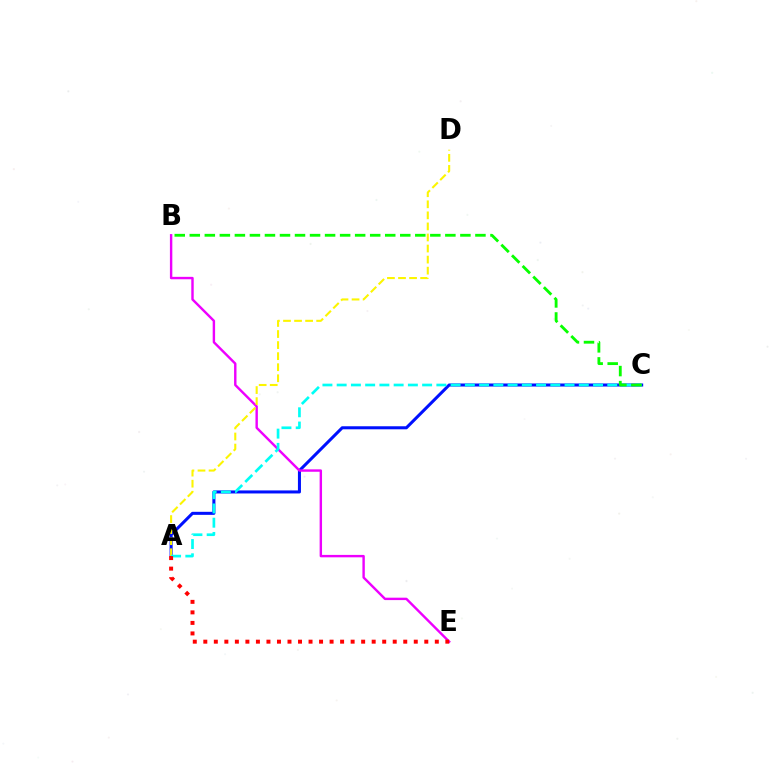{('A', 'C'): [{'color': '#0010ff', 'line_style': 'solid', 'thickness': 2.19}, {'color': '#00fff6', 'line_style': 'dashed', 'thickness': 1.93}], ('B', 'E'): [{'color': '#ee00ff', 'line_style': 'solid', 'thickness': 1.74}], ('A', 'D'): [{'color': '#fcf500', 'line_style': 'dashed', 'thickness': 1.5}], ('A', 'E'): [{'color': '#ff0000', 'line_style': 'dotted', 'thickness': 2.86}], ('B', 'C'): [{'color': '#08ff00', 'line_style': 'dashed', 'thickness': 2.04}]}